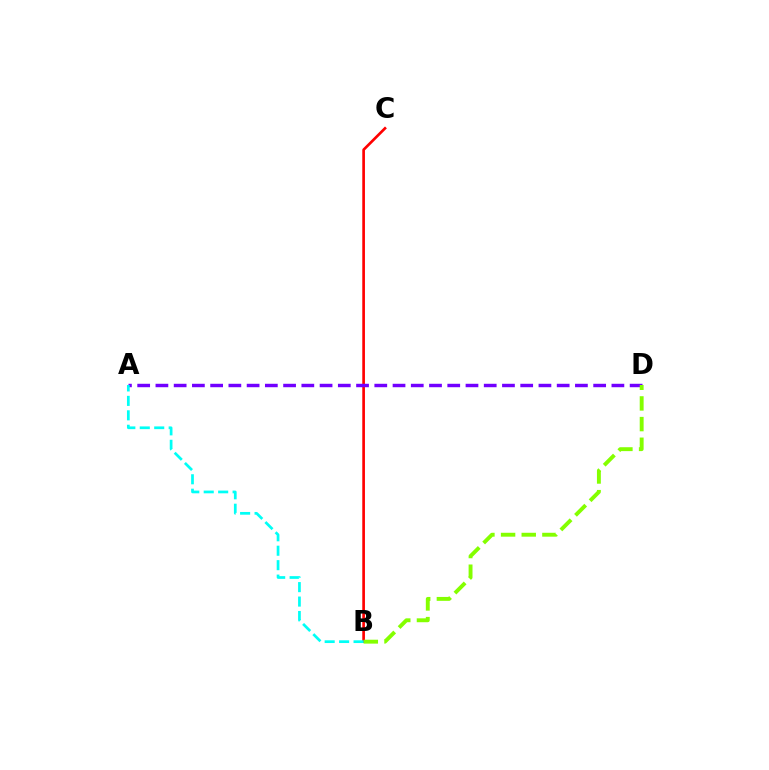{('B', 'C'): [{'color': '#ff0000', 'line_style': 'solid', 'thickness': 1.92}], ('A', 'D'): [{'color': '#7200ff', 'line_style': 'dashed', 'thickness': 2.48}], ('B', 'D'): [{'color': '#84ff00', 'line_style': 'dashed', 'thickness': 2.81}], ('A', 'B'): [{'color': '#00fff6', 'line_style': 'dashed', 'thickness': 1.96}]}